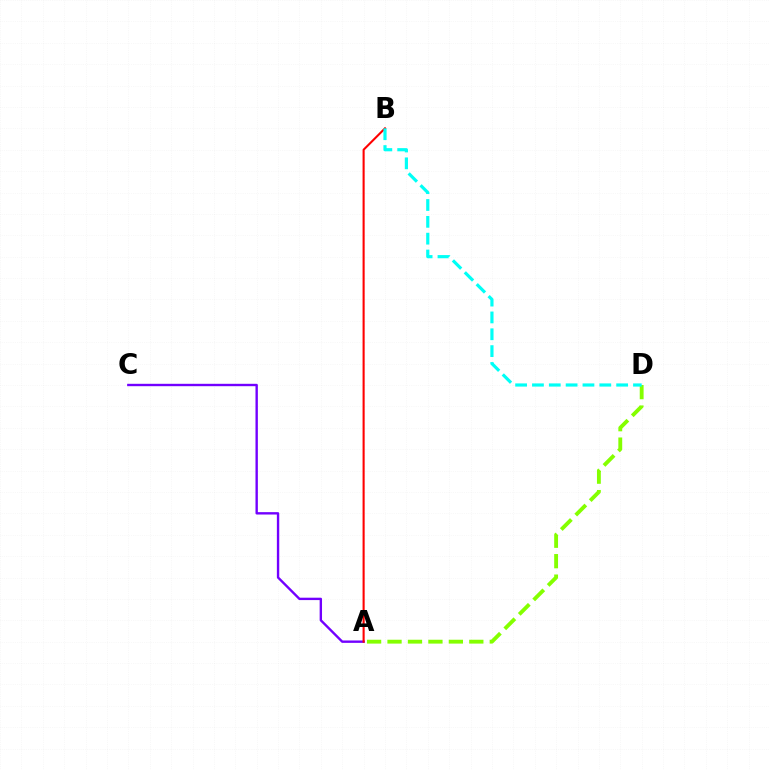{('A', 'D'): [{'color': '#84ff00', 'line_style': 'dashed', 'thickness': 2.78}], ('A', 'C'): [{'color': '#7200ff', 'line_style': 'solid', 'thickness': 1.72}], ('A', 'B'): [{'color': '#ff0000', 'line_style': 'solid', 'thickness': 1.51}], ('B', 'D'): [{'color': '#00fff6', 'line_style': 'dashed', 'thickness': 2.29}]}